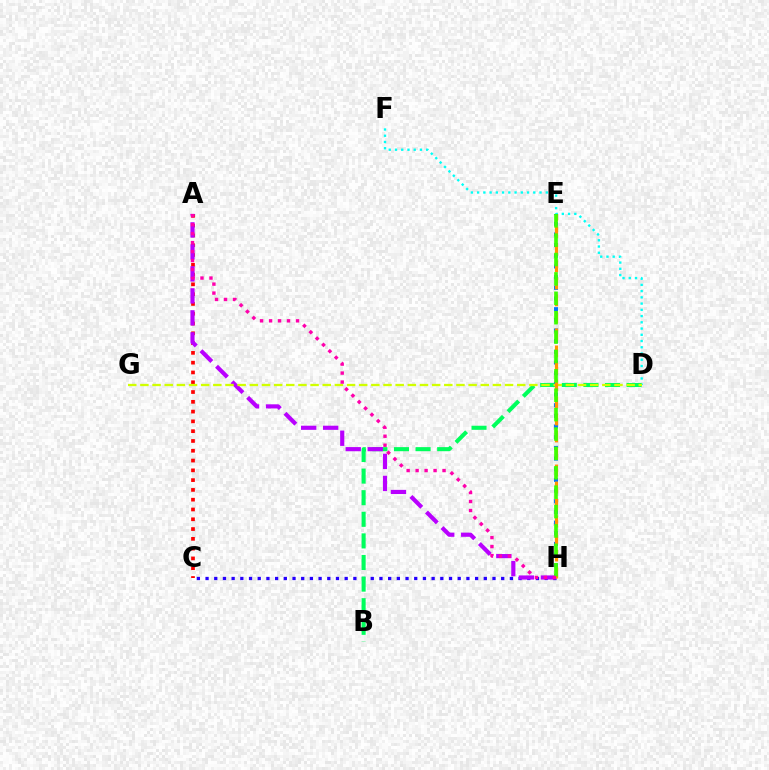{('D', 'F'): [{'color': '#00fff6', 'line_style': 'dotted', 'thickness': 1.7}], ('C', 'H'): [{'color': '#2500ff', 'line_style': 'dotted', 'thickness': 2.36}], ('A', 'C'): [{'color': '#ff0000', 'line_style': 'dotted', 'thickness': 2.66}], ('B', 'D'): [{'color': '#00ff5c', 'line_style': 'dashed', 'thickness': 2.93}], ('A', 'H'): [{'color': '#b900ff', 'line_style': 'dashed', 'thickness': 2.99}, {'color': '#ff00ac', 'line_style': 'dotted', 'thickness': 2.44}], ('E', 'H'): [{'color': '#0074ff', 'line_style': 'dotted', 'thickness': 2.9}, {'color': '#ff9400', 'line_style': 'dashed', 'thickness': 2.31}, {'color': '#3dff00', 'line_style': 'dashed', 'thickness': 2.63}], ('D', 'G'): [{'color': '#d1ff00', 'line_style': 'dashed', 'thickness': 1.65}]}